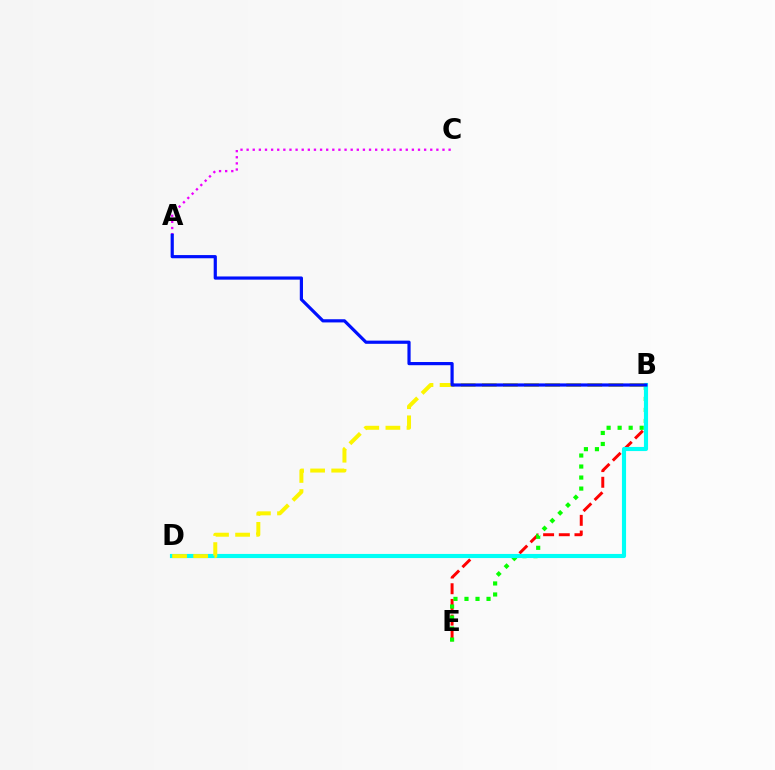{('B', 'E'): [{'color': '#ff0000', 'line_style': 'dashed', 'thickness': 2.13}, {'color': '#08ff00', 'line_style': 'dotted', 'thickness': 2.99}], ('B', 'D'): [{'color': '#00fff6', 'line_style': 'solid', 'thickness': 2.97}, {'color': '#fcf500', 'line_style': 'dashed', 'thickness': 2.87}], ('A', 'C'): [{'color': '#ee00ff', 'line_style': 'dotted', 'thickness': 1.66}], ('A', 'B'): [{'color': '#0010ff', 'line_style': 'solid', 'thickness': 2.3}]}